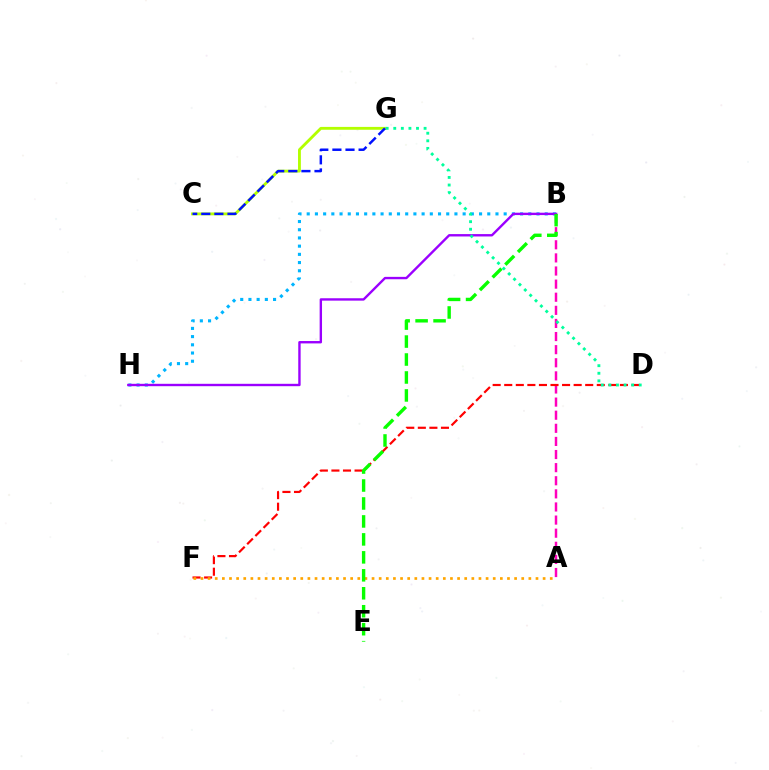{('A', 'B'): [{'color': '#ff00bd', 'line_style': 'dashed', 'thickness': 1.78}], ('C', 'G'): [{'color': '#b3ff00', 'line_style': 'solid', 'thickness': 2.05}, {'color': '#0010ff', 'line_style': 'dashed', 'thickness': 1.78}], ('B', 'H'): [{'color': '#00b5ff', 'line_style': 'dotted', 'thickness': 2.23}, {'color': '#9b00ff', 'line_style': 'solid', 'thickness': 1.71}], ('D', 'F'): [{'color': '#ff0000', 'line_style': 'dashed', 'thickness': 1.57}], ('A', 'F'): [{'color': '#ffa500', 'line_style': 'dotted', 'thickness': 1.94}], ('D', 'G'): [{'color': '#00ff9d', 'line_style': 'dotted', 'thickness': 2.06}], ('B', 'E'): [{'color': '#08ff00', 'line_style': 'dashed', 'thickness': 2.44}]}